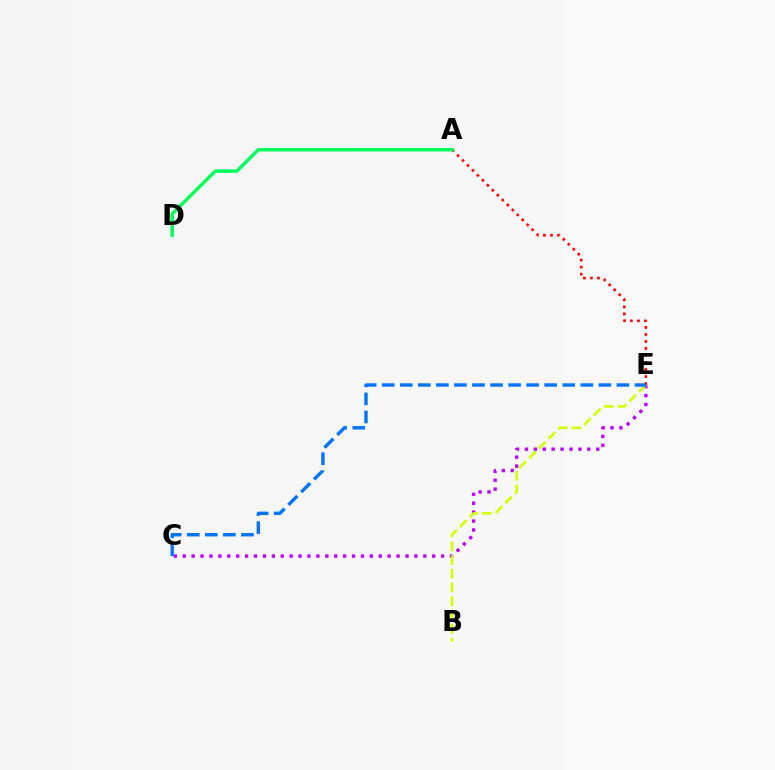{('C', 'E'): [{'color': '#b900ff', 'line_style': 'dotted', 'thickness': 2.42}, {'color': '#0074ff', 'line_style': 'dashed', 'thickness': 2.45}], ('A', 'E'): [{'color': '#ff0000', 'line_style': 'dotted', 'thickness': 1.91}], ('B', 'E'): [{'color': '#d1ff00', 'line_style': 'dashed', 'thickness': 1.87}], ('A', 'D'): [{'color': '#00ff5c', 'line_style': 'solid', 'thickness': 2.49}]}